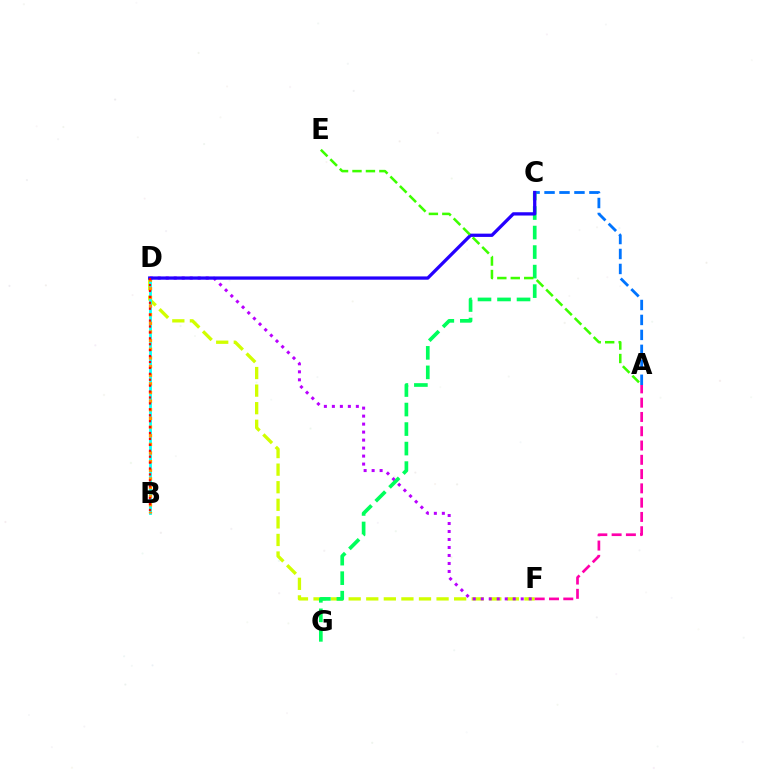{('D', 'F'): [{'color': '#d1ff00', 'line_style': 'dashed', 'thickness': 2.39}, {'color': '#b900ff', 'line_style': 'dotted', 'thickness': 2.17}], ('A', 'C'): [{'color': '#0074ff', 'line_style': 'dashed', 'thickness': 2.03}], ('B', 'D'): [{'color': '#00fff6', 'line_style': 'solid', 'thickness': 1.99}, {'color': '#ff9400', 'line_style': 'dotted', 'thickness': 2.35}, {'color': '#ff0000', 'line_style': 'dotted', 'thickness': 1.61}], ('C', 'G'): [{'color': '#00ff5c', 'line_style': 'dashed', 'thickness': 2.65}], ('C', 'D'): [{'color': '#2500ff', 'line_style': 'solid', 'thickness': 2.36}], ('A', 'F'): [{'color': '#ff00ac', 'line_style': 'dashed', 'thickness': 1.94}], ('A', 'E'): [{'color': '#3dff00', 'line_style': 'dashed', 'thickness': 1.83}]}